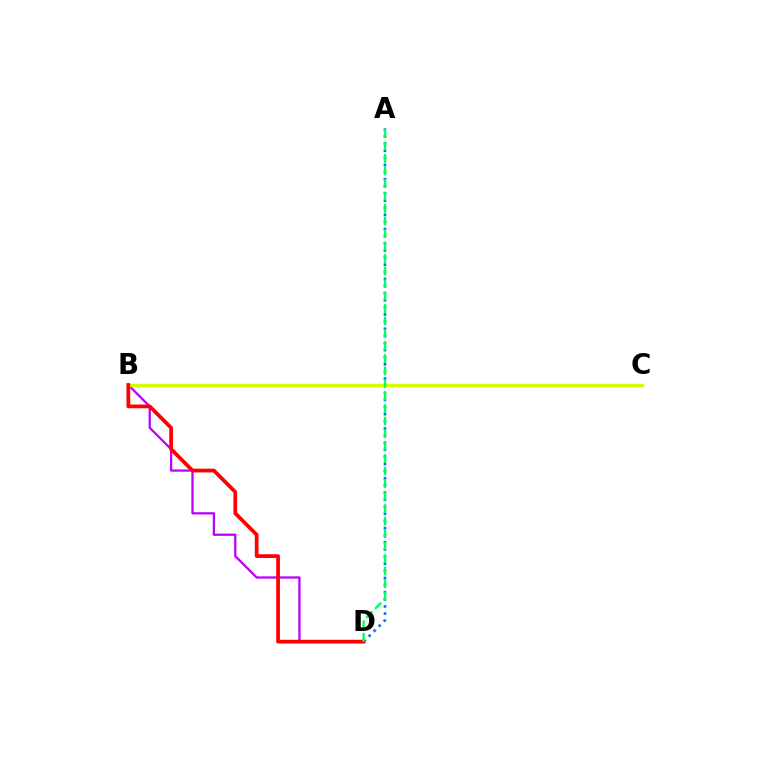{('B', 'D'): [{'color': '#b900ff', 'line_style': 'solid', 'thickness': 1.64}, {'color': '#ff0000', 'line_style': 'solid', 'thickness': 2.7}], ('A', 'D'): [{'color': '#0074ff', 'line_style': 'dotted', 'thickness': 1.93}, {'color': '#00ff5c', 'line_style': 'dashed', 'thickness': 1.7}], ('B', 'C'): [{'color': '#d1ff00', 'line_style': 'solid', 'thickness': 2.48}]}